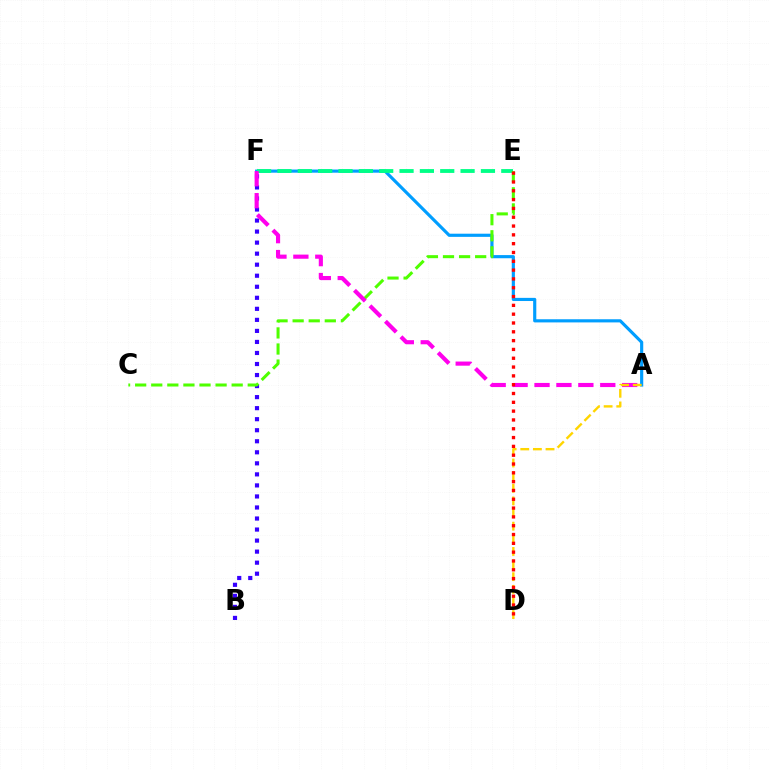{('A', 'F'): [{'color': '#009eff', 'line_style': 'solid', 'thickness': 2.27}, {'color': '#ff00ed', 'line_style': 'dashed', 'thickness': 2.98}], ('E', 'F'): [{'color': '#00ff86', 'line_style': 'dashed', 'thickness': 2.76}], ('B', 'F'): [{'color': '#3700ff', 'line_style': 'dotted', 'thickness': 3.0}], ('C', 'E'): [{'color': '#4fff00', 'line_style': 'dashed', 'thickness': 2.19}], ('A', 'D'): [{'color': '#ffd500', 'line_style': 'dashed', 'thickness': 1.72}], ('D', 'E'): [{'color': '#ff0000', 'line_style': 'dotted', 'thickness': 2.39}]}